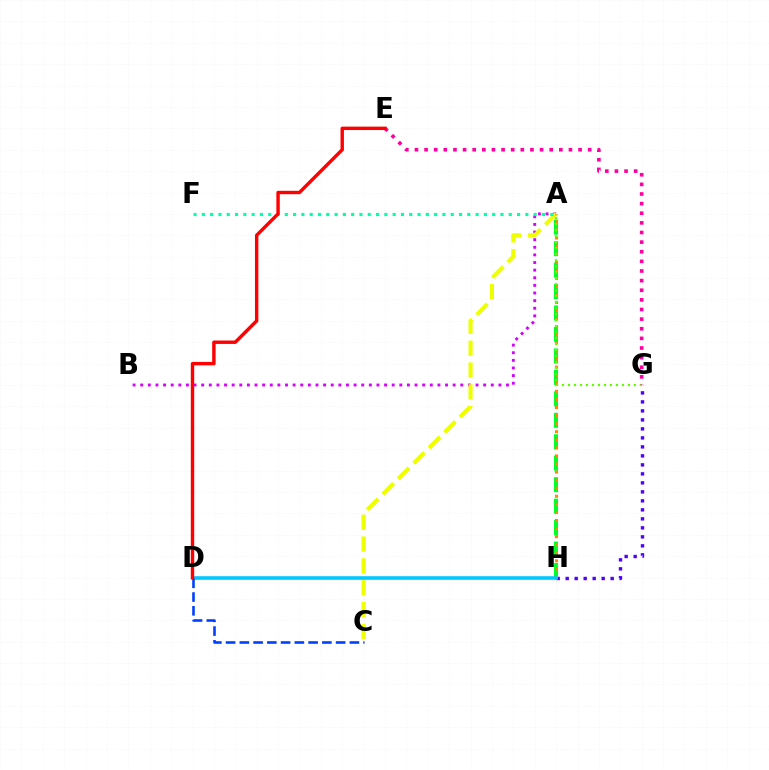{('A', 'H'): [{'color': '#00ff27', 'line_style': 'dashed', 'thickness': 2.92}, {'color': '#ff8800', 'line_style': 'dotted', 'thickness': 2.19}], ('G', 'H'): [{'color': '#4f00ff', 'line_style': 'dotted', 'thickness': 2.44}], ('A', 'B'): [{'color': '#d600ff', 'line_style': 'dotted', 'thickness': 2.07}], ('A', 'C'): [{'color': '#eeff00', 'line_style': 'dashed', 'thickness': 2.97}], ('A', 'F'): [{'color': '#00ffaf', 'line_style': 'dotted', 'thickness': 2.25}], ('A', 'G'): [{'color': '#66ff00', 'line_style': 'dotted', 'thickness': 1.63}], ('D', 'H'): [{'color': '#00c7ff', 'line_style': 'solid', 'thickness': 2.56}], ('C', 'D'): [{'color': '#003fff', 'line_style': 'dashed', 'thickness': 1.87}], ('E', 'G'): [{'color': '#ff00a0', 'line_style': 'dotted', 'thickness': 2.61}], ('D', 'E'): [{'color': '#ff0000', 'line_style': 'solid', 'thickness': 2.46}]}